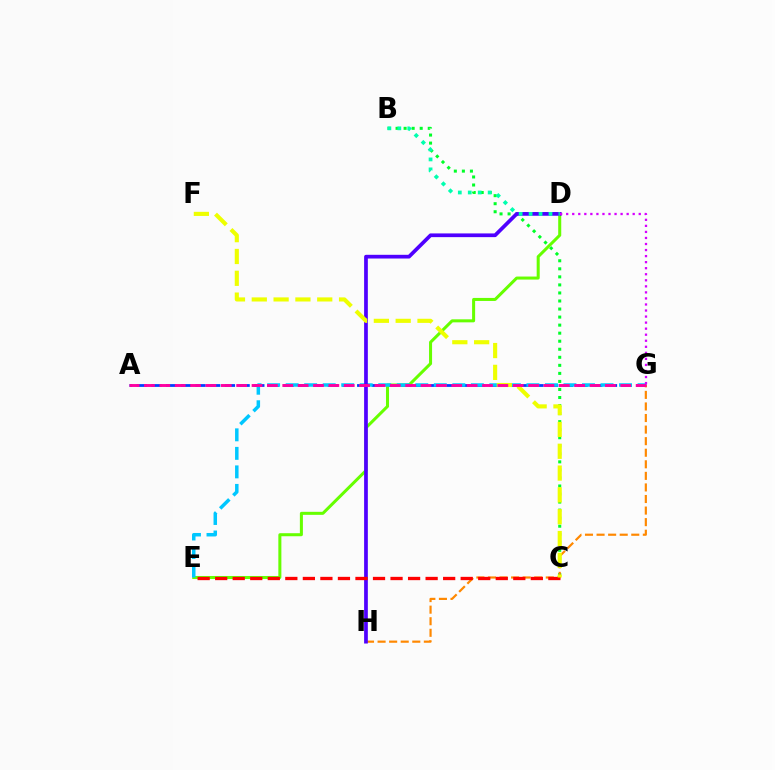{('A', 'G'): [{'color': '#003fff', 'line_style': 'dashed', 'thickness': 2.0}, {'color': '#ff00a0', 'line_style': 'dashed', 'thickness': 2.09}], ('B', 'C'): [{'color': '#00ff27', 'line_style': 'dotted', 'thickness': 2.19}], ('D', 'E'): [{'color': '#66ff00', 'line_style': 'solid', 'thickness': 2.18}], ('E', 'G'): [{'color': '#00c7ff', 'line_style': 'dashed', 'thickness': 2.52}], ('G', 'H'): [{'color': '#ff8800', 'line_style': 'dashed', 'thickness': 1.57}], ('D', 'H'): [{'color': '#4f00ff', 'line_style': 'solid', 'thickness': 2.68}], ('C', 'E'): [{'color': '#ff0000', 'line_style': 'dashed', 'thickness': 2.38}], ('C', 'F'): [{'color': '#eeff00', 'line_style': 'dashed', 'thickness': 2.96}], ('B', 'D'): [{'color': '#00ffaf', 'line_style': 'dotted', 'thickness': 2.7}], ('D', 'G'): [{'color': '#d600ff', 'line_style': 'dotted', 'thickness': 1.64}]}